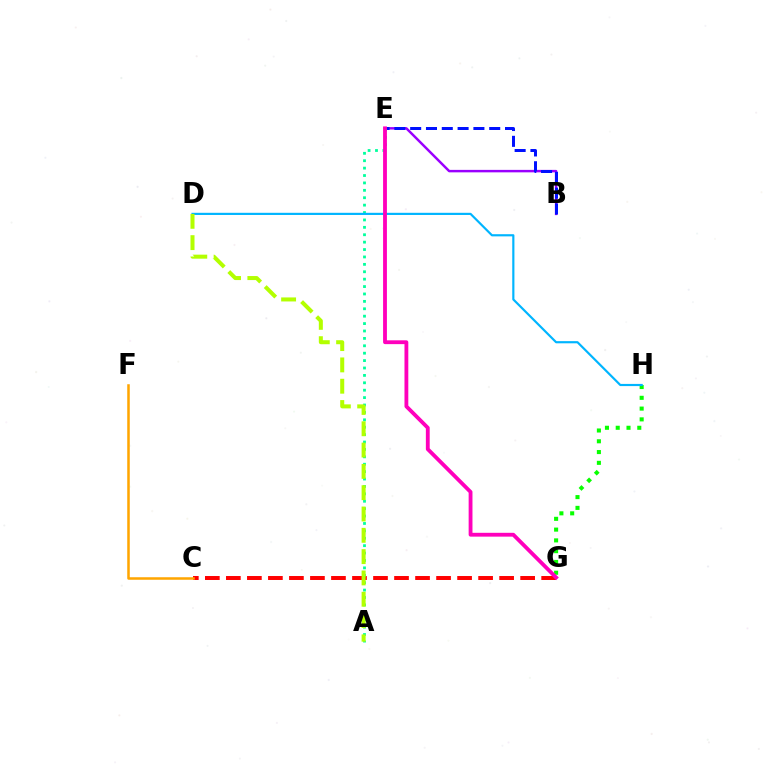{('B', 'E'): [{'color': '#9b00ff', 'line_style': 'solid', 'thickness': 1.78}, {'color': '#0010ff', 'line_style': 'dashed', 'thickness': 2.15}], ('C', 'G'): [{'color': '#ff0000', 'line_style': 'dashed', 'thickness': 2.86}], ('G', 'H'): [{'color': '#08ff00', 'line_style': 'dotted', 'thickness': 2.93}], ('A', 'E'): [{'color': '#00ff9d', 'line_style': 'dotted', 'thickness': 2.01}], ('D', 'H'): [{'color': '#00b5ff', 'line_style': 'solid', 'thickness': 1.56}], ('A', 'D'): [{'color': '#b3ff00', 'line_style': 'dashed', 'thickness': 2.89}], ('E', 'G'): [{'color': '#ff00bd', 'line_style': 'solid', 'thickness': 2.76}], ('C', 'F'): [{'color': '#ffa500', 'line_style': 'solid', 'thickness': 1.81}]}